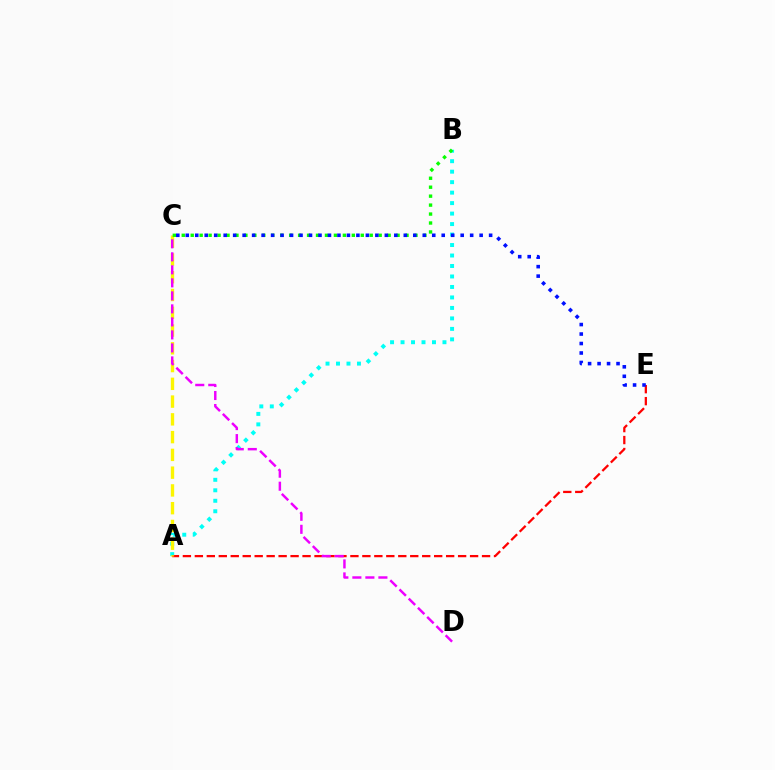{('A', 'B'): [{'color': '#00fff6', 'line_style': 'dotted', 'thickness': 2.85}], ('A', 'E'): [{'color': '#ff0000', 'line_style': 'dashed', 'thickness': 1.63}], ('A', 'C'): [{'color': '#fcf500', 'line_style': 'dashed', 'thickness': 2.41}], ('C', 'D'): [{'color': '#ee00ff', 'line_style': 'dashed', 'thickness': 1.77}], ('B', 'C'): [{'color': '#08ff00', 'line_style': 'dotted', 'thickness': 2.43}], ('C', 'E'): [{'color': '#0010ff', 'line_style': 'dotted', 'thickness': 2.58}]}